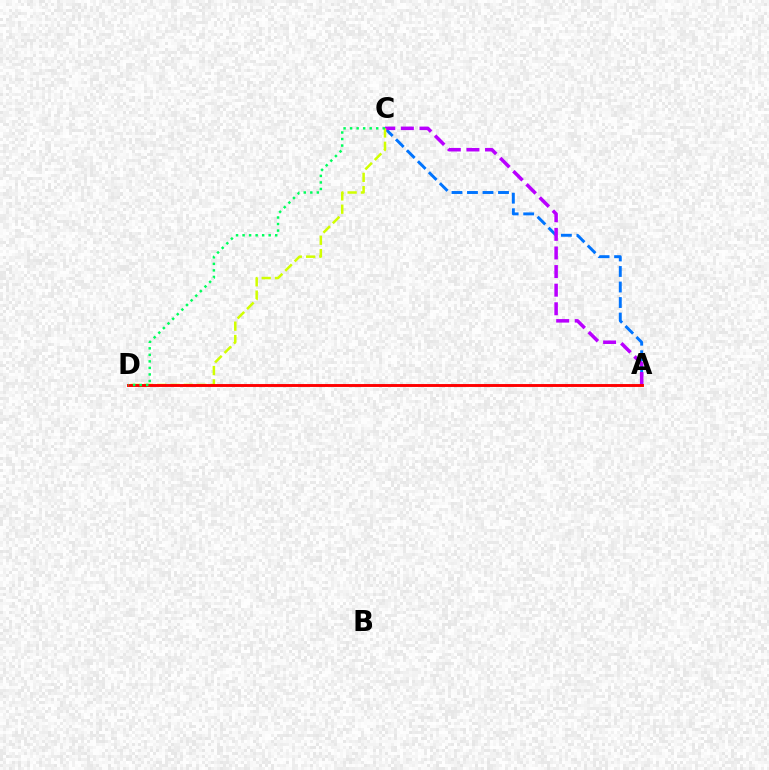{('A', 'C'): [{'color': '#0074ff', 'line_style': 'dashed', 'thickness': 2.11}, {'color': '#b900ff', 'line_style': 'dashed', 'thickness': 2.53}], ('C', 'D'): [{'color': '#d1ff00', 'line_style': 'dashed', 'thickness': 1.81}, {'color': '#00ff5c', 'line_style': 'dotted', 'thickness': 1.77}], ('A', 'D'): [{'color': '#ff0000', 'line_style': 'solid', 'thickness': 2.09}]}